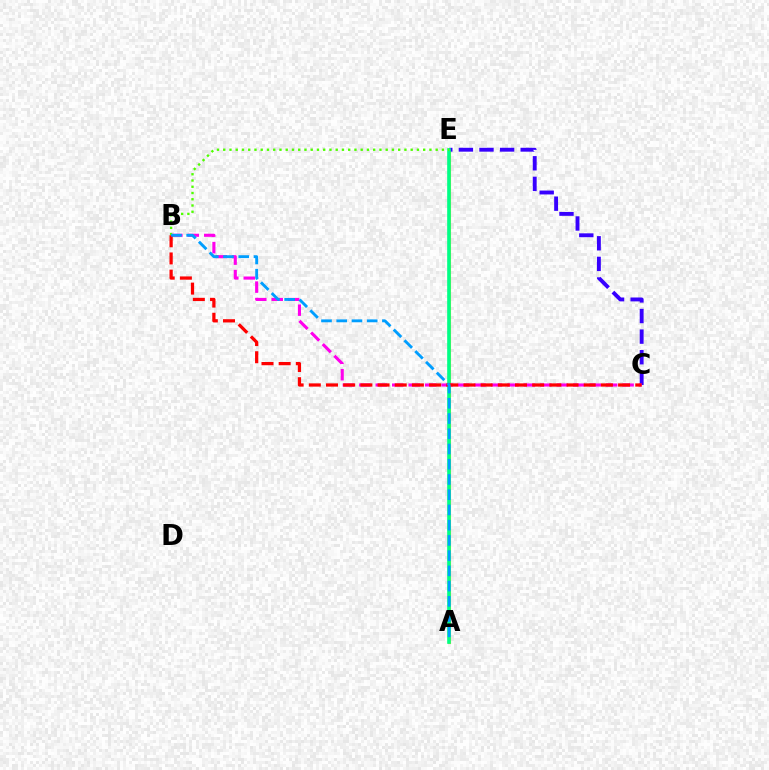{('A', 'E'): [{'color': '#ffd500', 'line_style': 'solid', 'thickness': 2.22}, {'color': '#00ff86', 'line_style': 'solid', 'thickness': 2.62}], ('C', 'E'): [{'color': '#3700ff', 'line_style': 'dashed', 'thickness': 2.8}], ('B', 'C'): [{'color': '#ff00ed', 'line_style': 'dashed', 'thickness': 2.24}, {'color': '#ff0000', 'line_style': 'dashed', 'thickness': 2.33}], ('B', 'E'): [{'color': '#4fff00', 'line_style': 'dotted', 'thickness': 1.7}], ('A', 'B'): [{'color': '#009eff', 'line_style': 'dashed', 'thickness': 2.07}]}